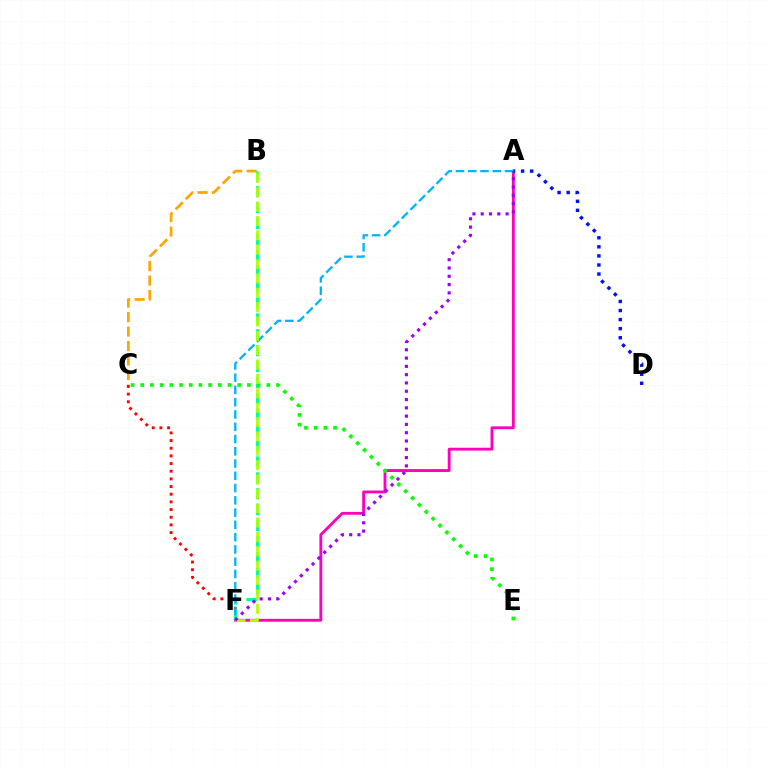{('C', 'F'): [{'color': '#ff0000', 'line_style': 'dotted', 'thickness': 2.08}], ('B', 'C'): [{'color': '#ffa500', 'line_style': 'dashed', 'thickness': 1.97}], ('A', 'F'): [{'color': '#ff00bd', 'line_style': 'solid', 'thickness': 2.06}, {'color': '#00b5ff', 'line_style': 'dashed', 'thickness': 1.67}, {'color': '#9b00ff', 'line_style': 'dotted', 'thickness': 2.25}], ('B', 'F'): [{'color': '#00ff9d', 'line_style': 'dashed', 'thickness': 2.16}, {'color': '#b3ff00', 'line_style': 'dashed', 'thickness': 1.95}], ('C', 'E'): [{'color': '#08ff00', 'line_style': 'dotted', 'thickness': 2.63}], ('A', 'D'): [{'color': '#0010ff', 'line_style': 'dotted', 'thickness': 2.46}]}